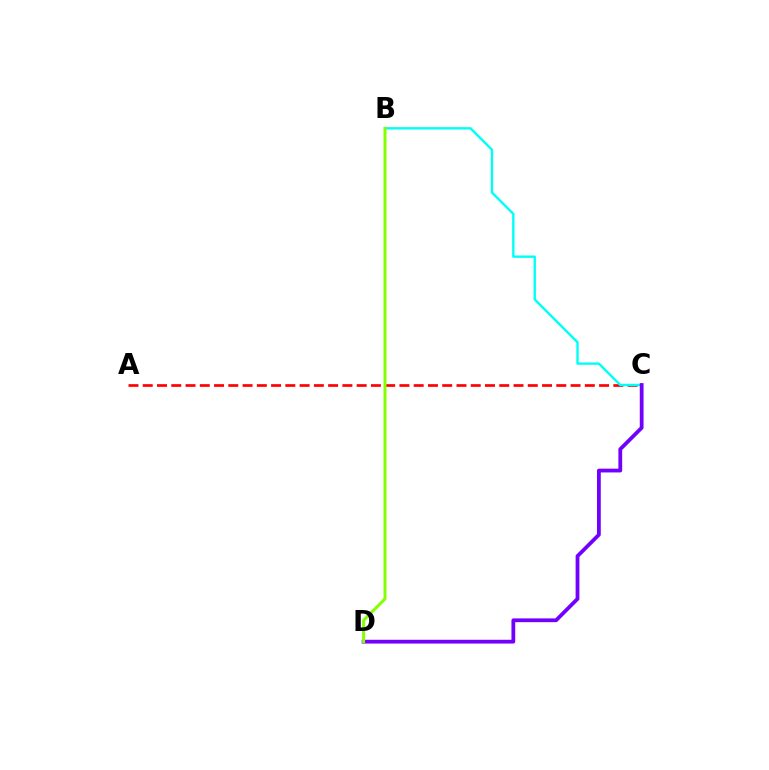{('A', 'C'): [{'color': '#ff0000', 'line_style': 'dashed', 'thickness': 1.94}], ('B', 'C'): [{'color': '#00fff6', 'line_style': 'solid', 'thickness': 1.72}], ('C', 'D'): [{'color': '#7200ff', 'line_style': 'solid', 'thickness': 2.72}], ('B', 'D'): [{'color': '#84ff00', 'line_style': 'solid', 'thickness': 2.15}]}